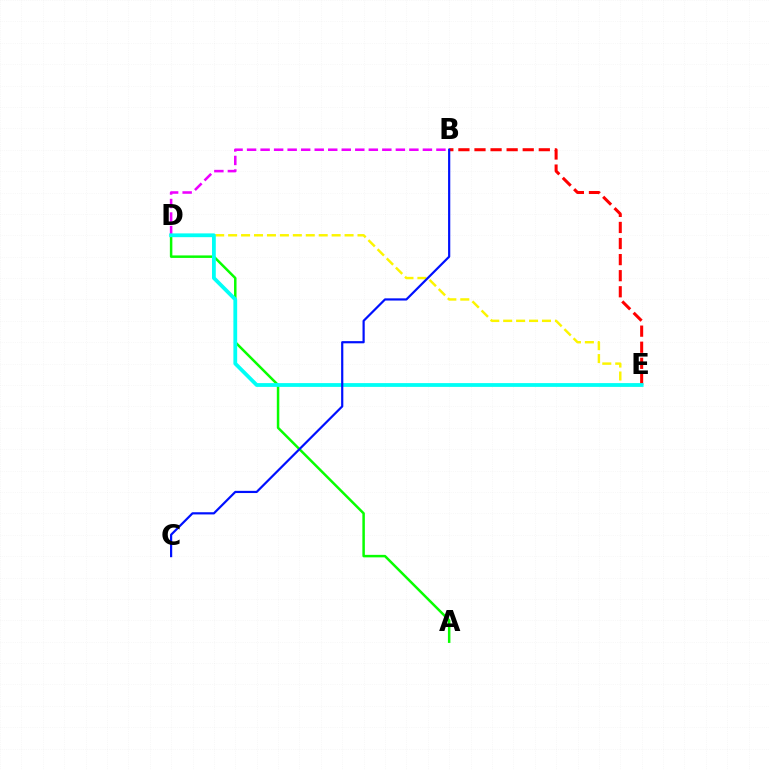{('B', 'D'): [{'color': '#ee00ff', 'line_style': 'dashed', 'thickness': 1.84}], ('D', 'E'): [{'color': '#fcf500', 'line_style': 'dashed', 'thickness': 1.76}, {'color': '#00fff6', 'line_style': 'solid', 'thickness': 2.73}], ('A', 'D'): [{'color': '#08ff00', 'line_style': 'solid', 'thickness': 1.8}], ('B', 'E'): [{'color': '#ff0000', 'line_style': 'dashed', 'thickness': 2.18}], ('B', 'C'): [{'color': '#0010ff', 'line_style': 'solid', 'thickness': 1.58}]}